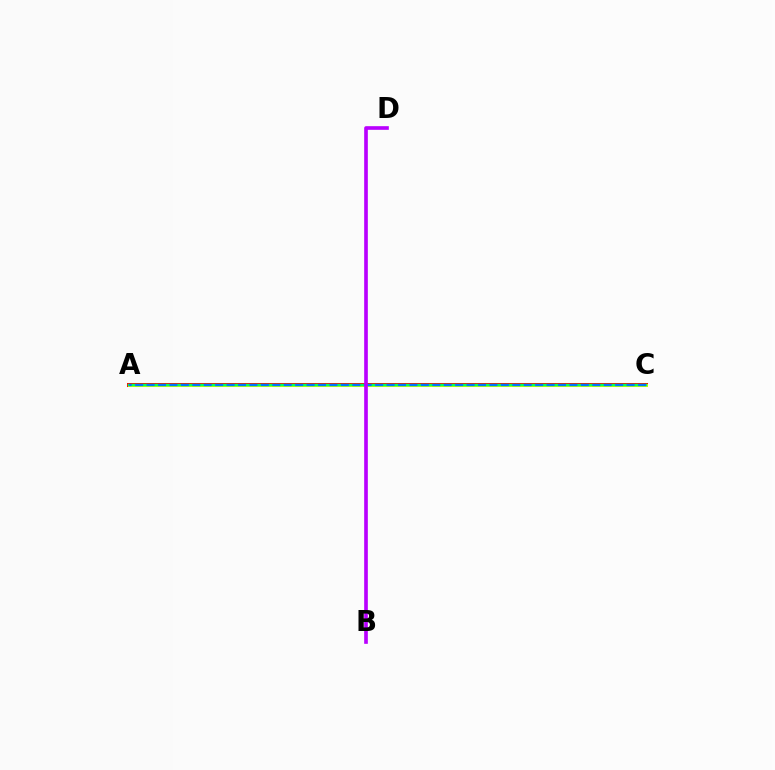{('A', 'C'): [{'color': '#ff0000', 'line_style': 'solid', 'thickness': 2.89}, {'color': '#d1ff00', 'line_style': 'solid', 'thickness': 2.13}, {'color': '#00ff5c', 'line_style': 'solid', 'thickness': 1.77}, {'color': '#0074ff', 'line_style': 'dashed', 'thickness': 1.55}], ('B', 'D'): [{'color': '#b900ff', 'line_style': 'solid', 'thickness': 2.63}]}